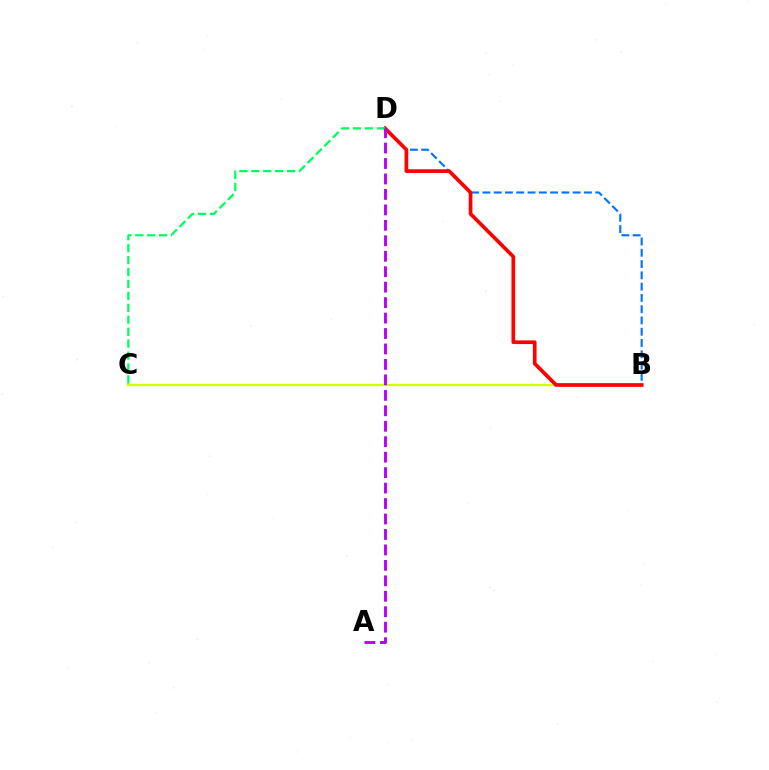{('B', 'C'): [{'color': '#d1ff00', 'line_style': 'solid', 'thickness': 1.69}], ('B', 'D'): [{'color': '#0074ff', 'line_style': 'dashed', 'thickness': 1.53}, {'color': '#ff0000', 'line_style': 'solid', 'thickness': 2.66}], ('C', 'D'): [{'color': '#00ff5c', 'line_style': 'dashed', 'thickness': 1.62}], ('A', 'D'): [{'color': '#b900ff', 'line_style': 'dashed', 'thickness': 2.1}]}